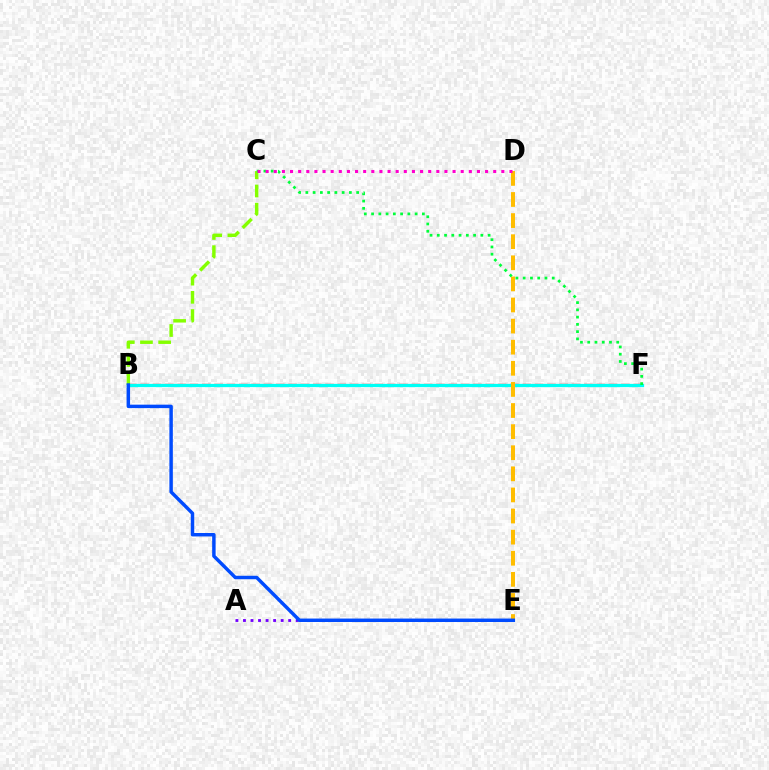{('A', 'E'): [{'color': '#7200ff', 'line_style': 'dotted', 'thickness': 2.05}], ('B', 'F'): [{'color': '#ff0000', 'line_style': 'dashed', 'thickness': 1.67}, {'color': '#00fff6', 'line_style': 'solid', 'thickness': 2.34}], ('D', 'E'): [{'color': '#ffbd00', 'line_style': 'dashed', 'thickness': 2.87}], ('B', 'C'): [{'color': '#84ff00', 'line_style': 'dashed', 'thickness': 2.47}], ('C', 'F'): [{'color': '#00ff39', 'line_style': 'dotted', 'thickness': 1.97}], ('C', 'D'): [{'color': '#ff00cf', 'line_style': 'dotted', 'thickness': 2.21}], ('B', 'E'): [{'color': '#004bff', 'line_style': 'solid', 'thickness': 2.49}]}